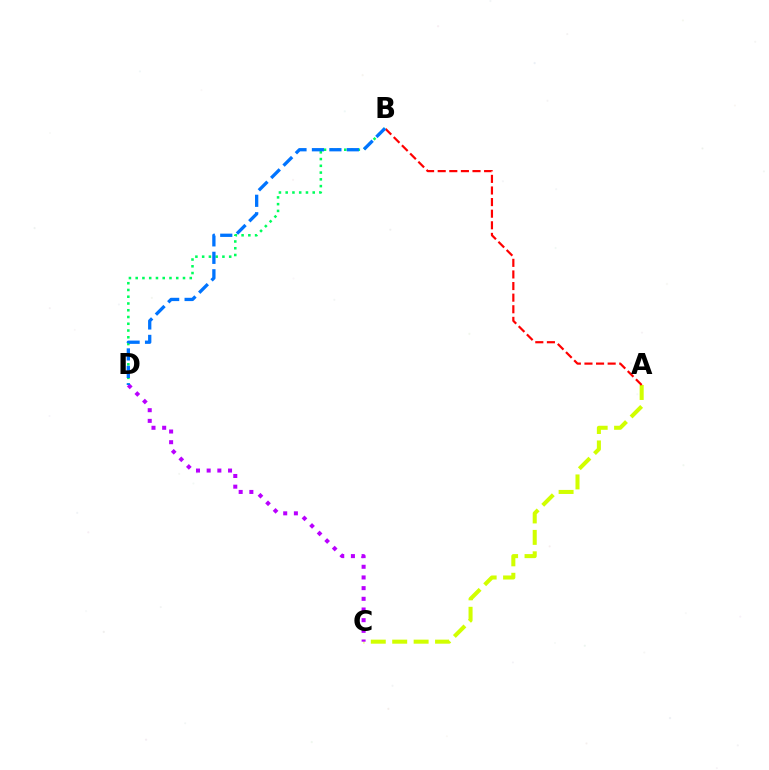{('B', 'D'): [{'color': '#00ff5c', 'line_style': 'dotted', 'thickness': 1.84}, {'color': '#0074ff', 'line_style': 'dashed', 'thickness': 2.37}], ('A', 'C'): [{'color': '#d1ff00', 'line_style': 'dashed', 'thickness': 2.91}], ('C', 'D'): [{'color': '#b900ff', 'line_style': 'dotted', 'thickness': 2.9}], ('A', 'B'): [{'color': '#ff0000', 'line_style': 'dashed', 'thickness': 1.58}]}